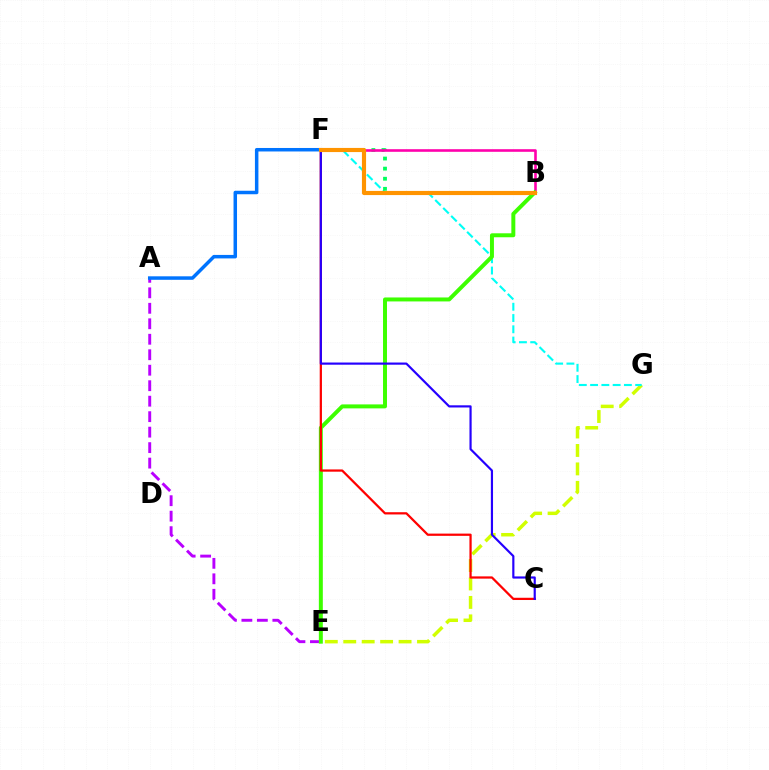{('E', 'G'): [{'color': '#d1ff00', 'line_style': 'dashed', 'thickness': 2.51}], ('A', 'E'): [{'color': '#b900ff', 'line_style': 'dashed', 'thickness': 2.1}], ('F', 'G'): [{'color': '#00fff6', 'line_style': 'dashed', 'thickness': 1.53}], ('B', 'F'): [{'color': '#00ff5c', 'line_style': 'dotted', 'thickness': 2.74}, {'color': '#ff00ac', 'line_style': 'solid', 'thickness': 1.88}, {'color': '#ff9400', 'line_style': 'solid', 'thickness': 2.98}], ('B', 'E'): [{'color': '#3dff00', 'line_style': 'solid', 'thickness': 2.86}], ('A', 'F'): [{'color': '#0074ff', 'line_style': 'solid', 'thickness': 2.51}], ('C', 'F'): [{'color': '#ff0000', 'line_style': 'solid', 'thickness': 1.62}, {'color': '#2500ff', 'line_style': 'solid', 'thickness': 1.56}]}